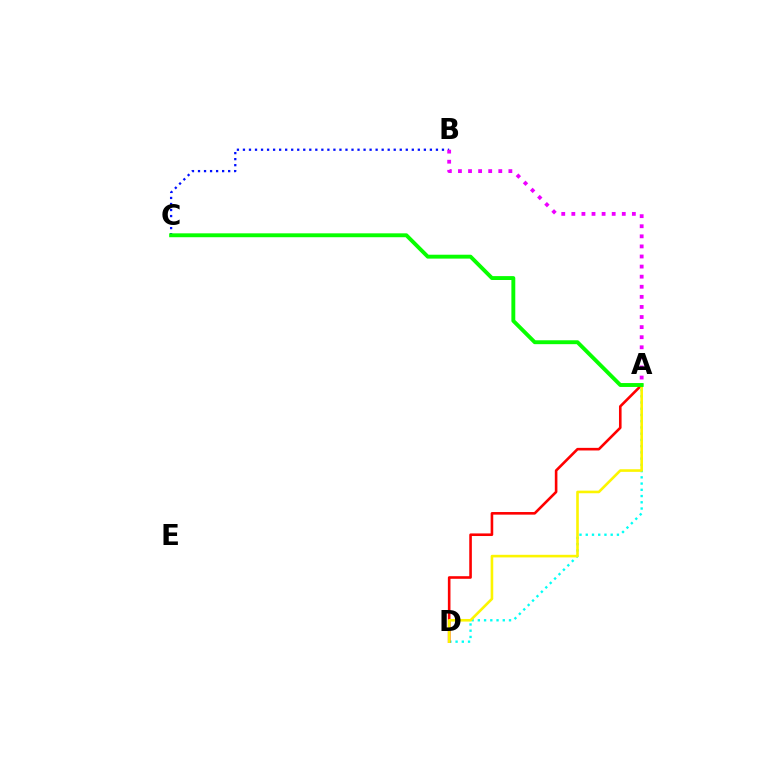{('B', 'C'): [{'color': '#0010ff', 'line_style': 'dotted', 'thickness': 1.64}], ('A', 'D'): [{'color': '#00fff6', 'line_style': 'dotted', 'thickness': 1.69}, {'color': '#ff0000', 'line_style': 'solid', 'thickness': 1.87}, {'color': '#fcf500', 'line_style': 'solid', 'thickness': 1.88}], ('A', 'B'): [{'color': '#ee00ff', 'line_style': 'dotted', 'thickness': 2.74}], ('A', 'C'): [{'color': '#08ff00', 'line_style': 'solid', 'thickness': 2.8}]}